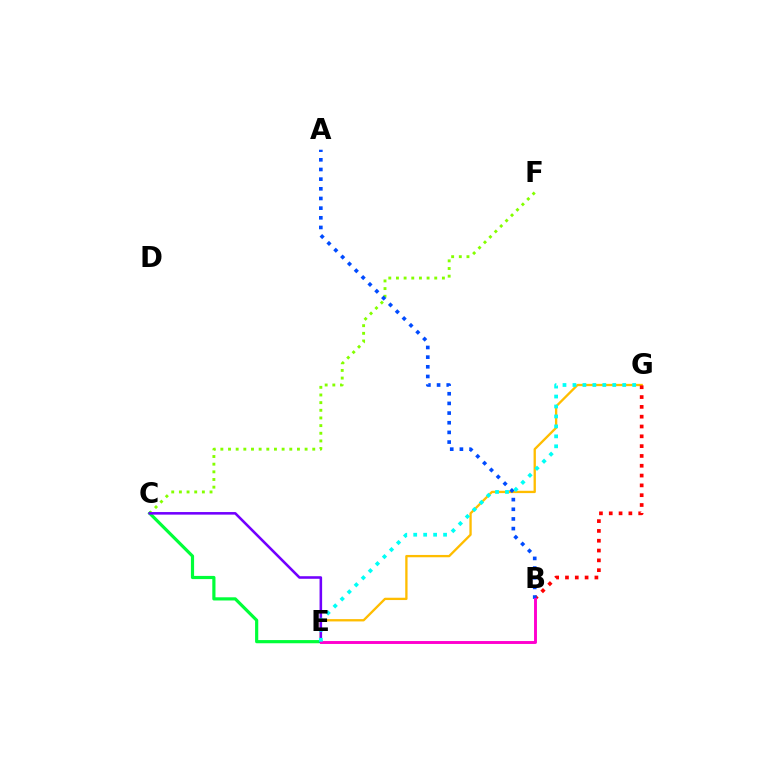{('C', 'F'): [{'color': '#84ff00', 'line_style': 'dotted', 'thickness': 2.08}], ('E', 'G'): [{'color': '#ffbd00', 'line_style': 'solid', 'thickness': 1.67}, {'color': '#00fff6', 'line_style': 'dotted', 'thickness': 2.7}], ('C', 'E'): [{'color': '#00ff39', 'line_style': 'solid', 'thickness': 2.29}, {'color': '#7200ff', 'line_style': 'solid', 'thickness': 1.85}], ('B', 'G'): [{'color': '#ff0000', 'line_style': 'dotted', 'thickness': 2.67}], ('A', 'B'): [{'color': '#004bff', 'line_style': 'dotted', 'thickness': 2.63}], ('B', 'E'): [{'color': '#ff00cf', 'line_style': 'solid', 'thickness': 2.1}]}